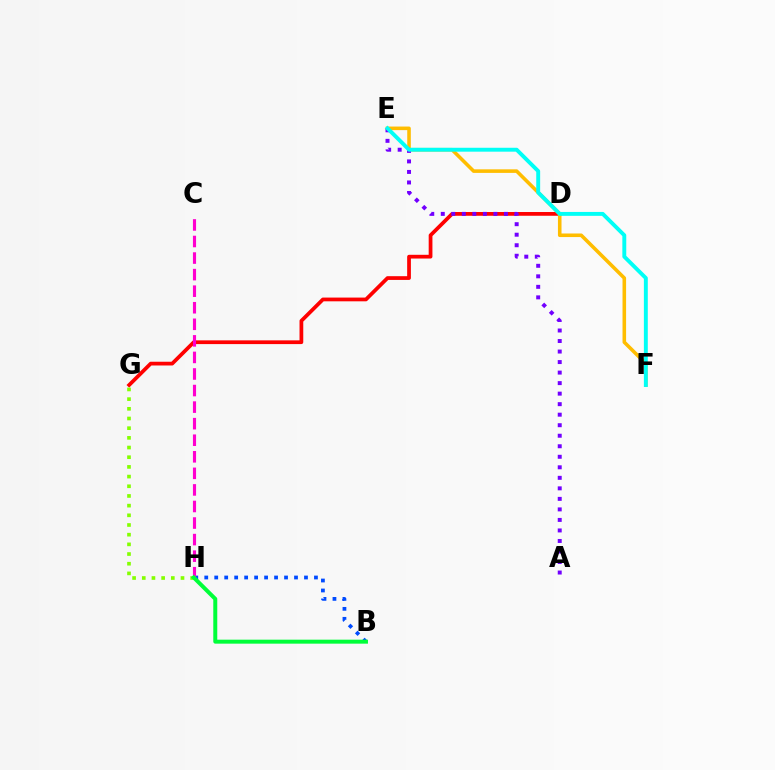{('D', 'G'): [{'color': '#ff0000', 'line_style': 'solid', 'thickness': 2.7}], ('E', 'F'): [{'color': '#ffbd00', 'line_style': 'solid', 'thickness': 2.57}, {'color': '#00fff6', 'line_style': 'solid', 'thickness': 2.81}], ('A', 'E'): [{'color': '#7200ff', 'line_style': 'dotted', 'thickness': 2.86}], ('G', 'H'): [{'color': '#84ff00', 'line_style': 'dotted', 'thickness': 2.63}], ('B', 'H'): [{'color': '#004bff', 'line_style': 'dotted', 'thickness': 2.71}, {'color': '#00ff39', 'line_style': 'solid', 'thickness': 2.87}], ('C', 'H'): [{'color': '#ff00cf', 'line_style': 'dashed', 'thickness': 2.25}]}